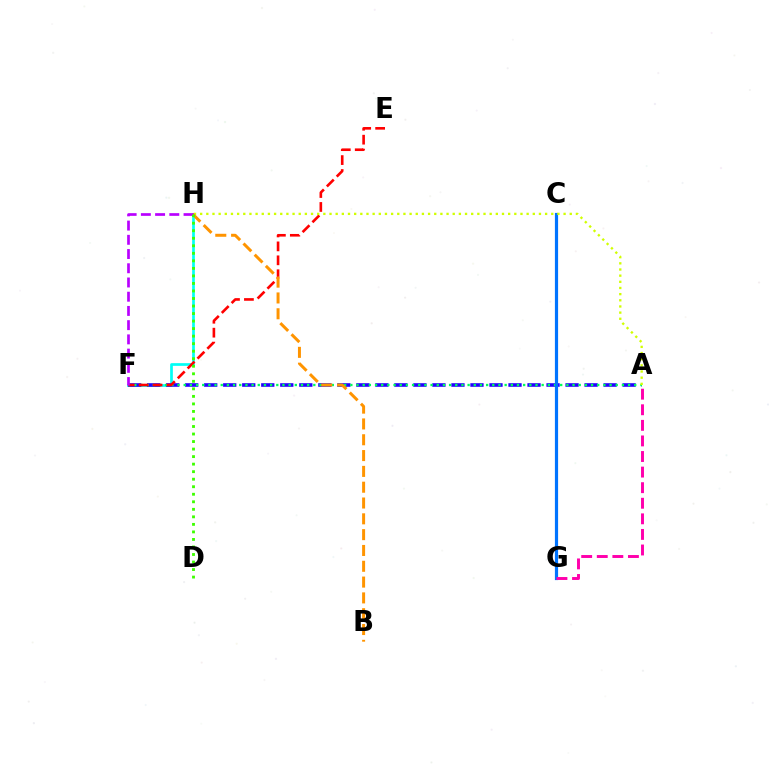{('F', 'H'): [{'color': '#00fff6', 'line_style': 'solid', 'thickness': 1.95}, {'color': '#b900ff', 'line_style': 'dashed', 'thickness': 1.93}], ('A', 'F'): [{'color': '#2500ff', 'line_style': 'dashed', 'thickness': 2.58}, {'color': '#00ff5c', 'line_style': 'dotted', 'thickness': 1.68}], ('E', 'F'): [{'color': '#ff0000', 'line_style': 'dashed', 'thickness': 1.89}], ('C', 'G'): [{'color': '#0074ff', 'line_style': 'solid', 'thickness': 2.3}], ('A', 'H'): [{'color': '#d1ff00', 'line_style': 'dotted', 'thickness': 1.67}], ('B', 'H'): [{'color': '#ff9400', 'line_style': 'dashed', 'thickness': 2.15}], ('A', 'G'): [{'color': '#ff00ac', 'line_style': 'dashed', 'thickness': 2.12}], ('D', 'H'): [{'color': '#3dff00', 'line_style': 'dotted', 'thickness': 2.05}]}